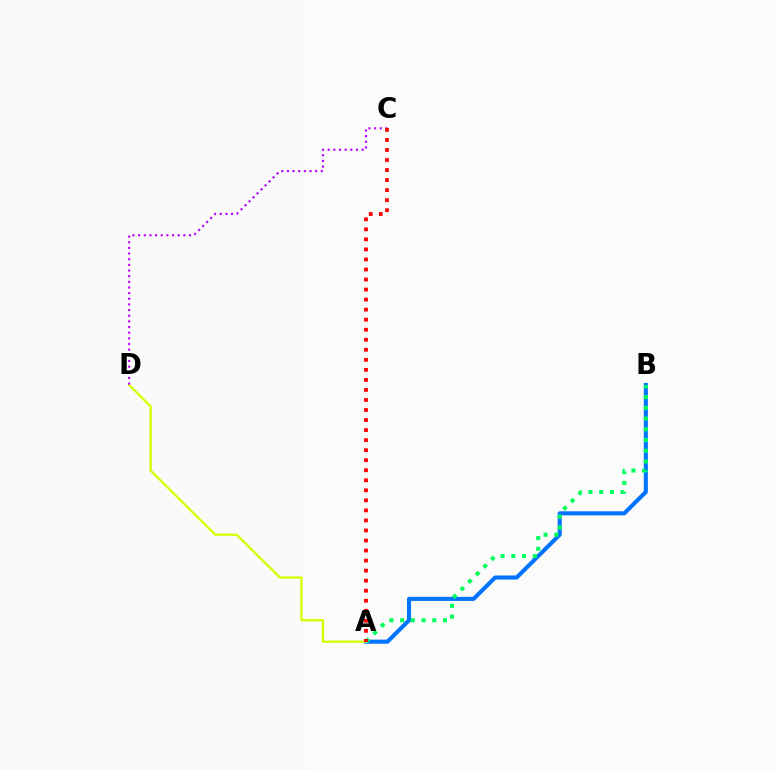{('A', 'B'): [{'color': '#0074ff', 'line_style': 'solid', 'thickness': 2.93}, {'color': '#00ff5c', 'line_style': 'dotted', 'thickness': 2.92}], ('A', 'D'): [{'color': '#d1ff00', 'line_style': 'solid', 'thickness': 1.64}], ('C', 'D'): [{'color': '#b900ff', 'line_style': 'dotted', 'thickness': 1.54}], ('A', 'C'): [{'color': '#ff0000', 'line_style': 'dotted', 'thickness': 2.73}]}